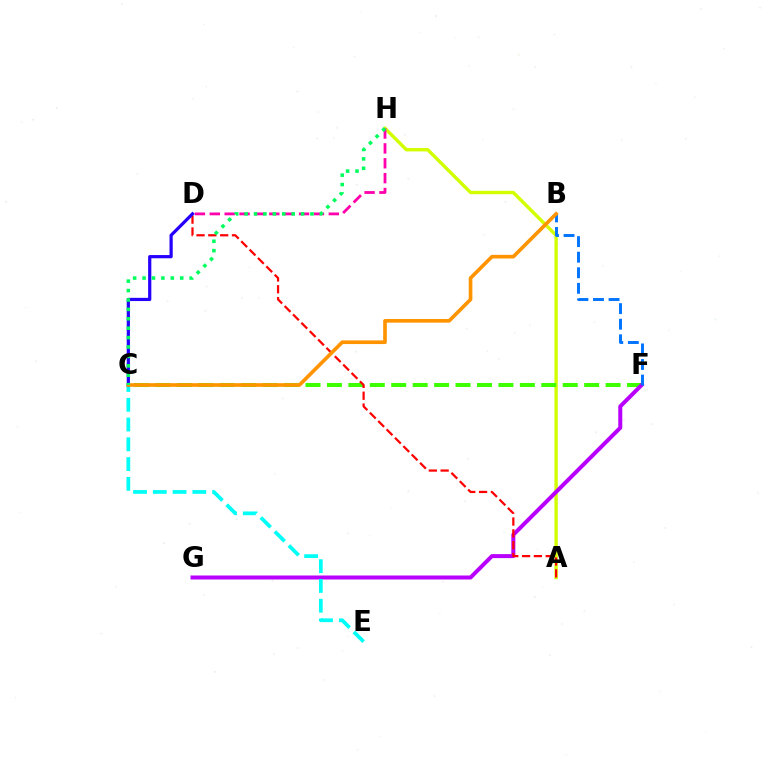{('A', 'H'): [{'color': '#d1ff00', 'line_style': 'solid', 'thickness': 2.43}], ('C', 'F'): [{'color': '#3dff00', 'line_style': 'dashed', 'thickness': 2.91}], ('F', 'G'): [{'color': '#b900ff', 'line_style': 'solid', 'thickness': 2.88}], ('D', 'H'): [{'color': '#ff00ac', 'line_style': 'dashed', 'thickness': 2.02}], ('A', 'D'): [{'color': '#ff0000', 'line_style': 'dashed', 'thickness': 1.61}], ('C', 'E'): [{'color': '#00fff6', 'line_style': 'dashed', 'thickness': 2.69}], ('C', 'D'): [{'color': '#2500ff', 'line_style': 'solid', 'thickness': 2.31}], ('B', 'F'): [{'color': '#0074ff', 'line_style': 'dashed', 'thickness': 2.12}], ('B', 'C'): [{'color': '#ff9400', 'line_style': 'solid', 'thickness': 2.63}], ('C', 'H'): [{'color': '#00ff5c', 'line_style': 'dotted', 'thickness': 2.56}]}